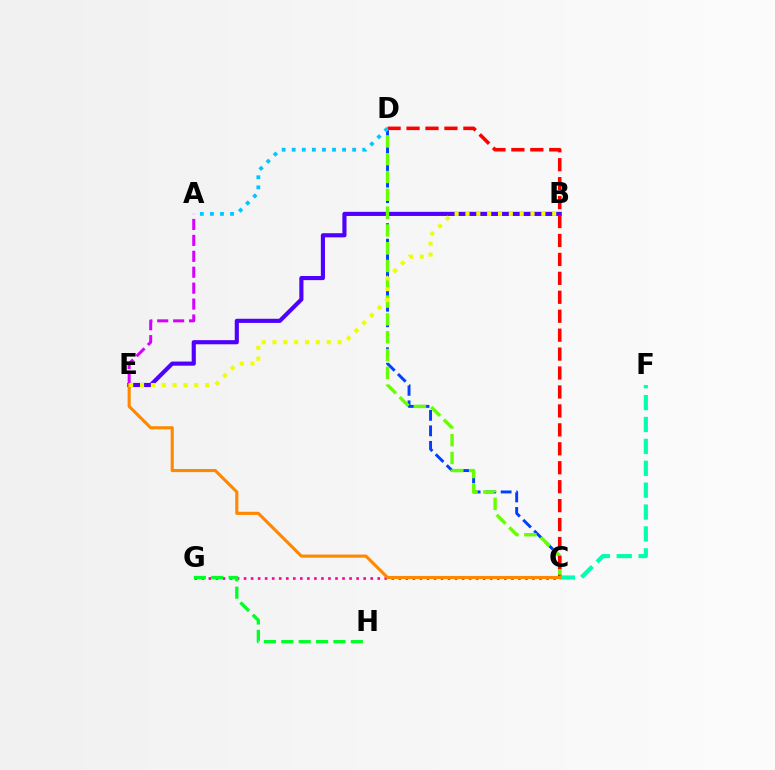{('C', 'D'): [{'color': '#003fff', 'line_style': 'dashed', 'thickness': 2.11}, {'color': '#66ff00', 'line_style': 'dashed', 'thickness': 2.42}, {'color': '#ff0000', 'line_style': 'dashed', 'thickness': 2.57}], ('B', 'E'): [{'color': '#4f00ff', 'line_style': 'solid', 'thickness': 2.97}, {'color': '#eeff00', 'line_style': 'dotted', 'thickness': 2.95}], ('C', 'G'): [{'color': '#ff00a0', 'line_style': 'dotted', 'thickness': 1.91}], ('C', 'F'): [{'color': '#00ffaf', 'line_style': 'dashed', 'thickness': 2.97}], ('G', 'H'): [{'color': '#00ff27', 'line_style': 'dashed', 'thickness': 2.36}], ('A', 'E'): [{'color': '#d600ff', 'line_style': 'dashed', 'thickness': 2.16}], ('A', 'D'): [{'color': '#00c7ff', 'line_style': 'dotted', 'thickness': 2.74}], ('C', 'E'): [{'color': '#ff8800', 'line_style': 'solid', 'thickness': 2.24}]}